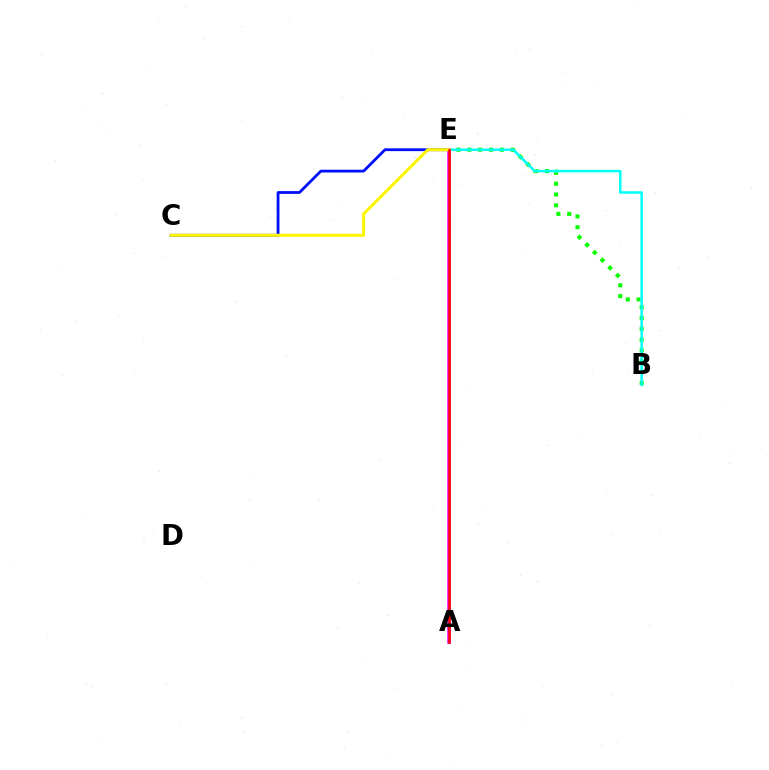{('B', 'E'): [{'color': '#08ff00', 'line_style': 'dotted', 'thickness': 2.94}, {'color': '#00fff6', 'line_style': 'solid', 'thickness': 1.79}], ('C', 'E'): [{'color': '#0010ff', 'line_style': 'solid', 'thickness': 2.01}, {'color': '#fcf500', 'line_style': 'solid', 'thickness': 2.17}], ('A', 'E'): [{'color': '#ee00ff', 'line_style': 'solid', 'thickness': 2.53}, {'color': '#ff0000', 'line_style': 'solid', 'thickness': 1.84}]}